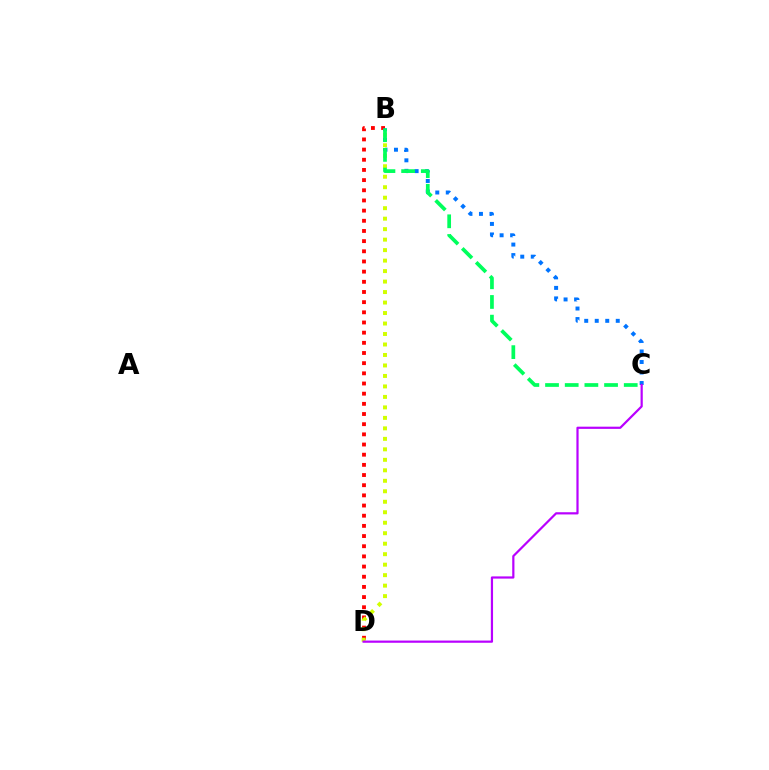{('B', 'D'): [{'color': '#ff0000', 'line_style': 'dotted', 'thickness': 2.76}, {'color': '#d1ff00', 'line_style': 'dotted', 'thickness': 2.85}], ('B', 'C'): [{'color': '#0074ff', 'line_style': 'dotted', 'thickness': 2.86}, {'color': '#00ff5c', 'line_style': 'dashed', 'thickness': 2.67}], ('C', 'D'): [{'color': '#b900ff', 'line_style': 'solid', 'thickness': 1.59}]}